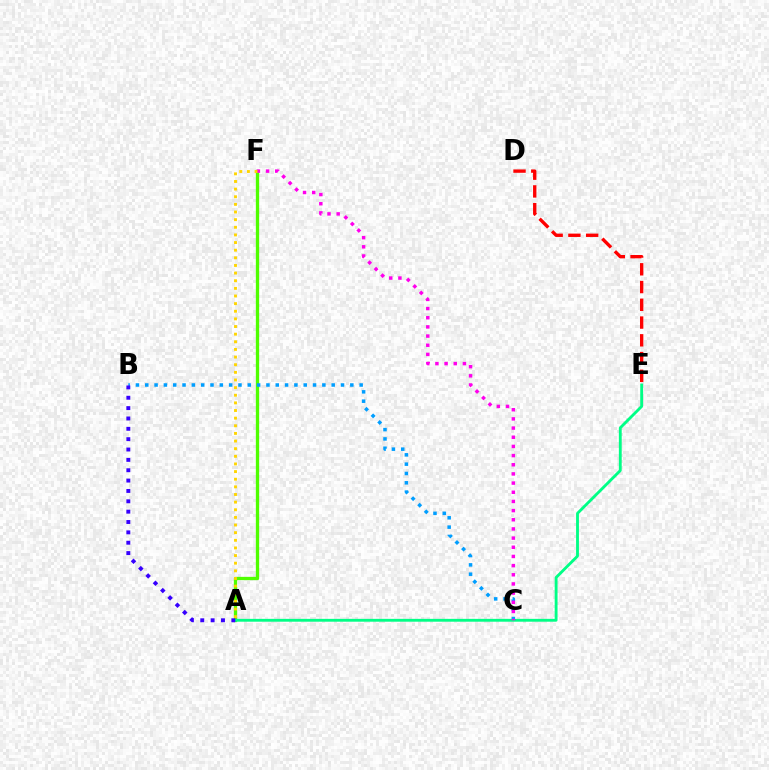{('A', 'F'): [{'color': '#4fff00', 'line_style': 'solid', 'thickness': 2.38}, {'color': '#ffd500', 'line_style': 'dotted', 'thickness': 2.07}], ('B', 'C'): [{'color': '#009eff', 'line_style': 'dotted', 'thickness': 2.53}], ('A', 'E'): [{'color': '#00ff86', 'line_style': 'solid', 'thickness': 2.05}], ('C', 'F'): [{'color': '#ff00ed', 'line_style': 'dotted', 'thickness': 2.49}], ('D', 'E'): [{'color': '#ff0000', 'line_style': 'dashed', 'thickness': 2.41}], ('A', 'B'): [{'color': '#3700ff', 'line_style': 'dotted', 'thickness': 2.81}]}